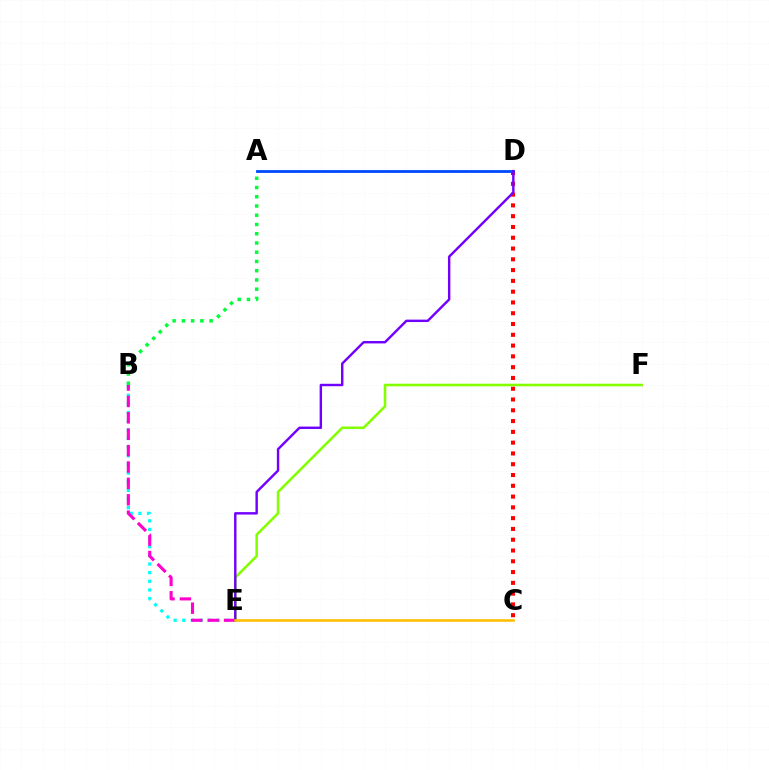{('B', 'E'): [{'color': '#00fff6', 'line_style': 'dotted', 'thickness': 2.35}, {'color': '#ff00cf', 'line_style': 'dashed', 'thickness': 2.23}], ('C', 'D'): [{'color': '#ff0000', 'line_style': 'dotted', 'thickness': 2.93}], ('A', 'D'): [{'color': '#004bff', 'line_style': 'solid', 'thickness': 2.03}], ('A', 'B'): [{'color': '#00ff39', 'line_style': 'dotted', 'thickness': 2.51}], ('E', 'F'): [{'color': '#84ff00', 'line_style': 'solid', 'thickness': 1.85}], ('D', 'E'): [{'color': '#7200ff', 'line_style': 'solid', 'thickness': 1.74}], ('C', 'E'): [{'color': '#ffbd00', 'line_style': 'solid', 'thickness': 1.86}]}